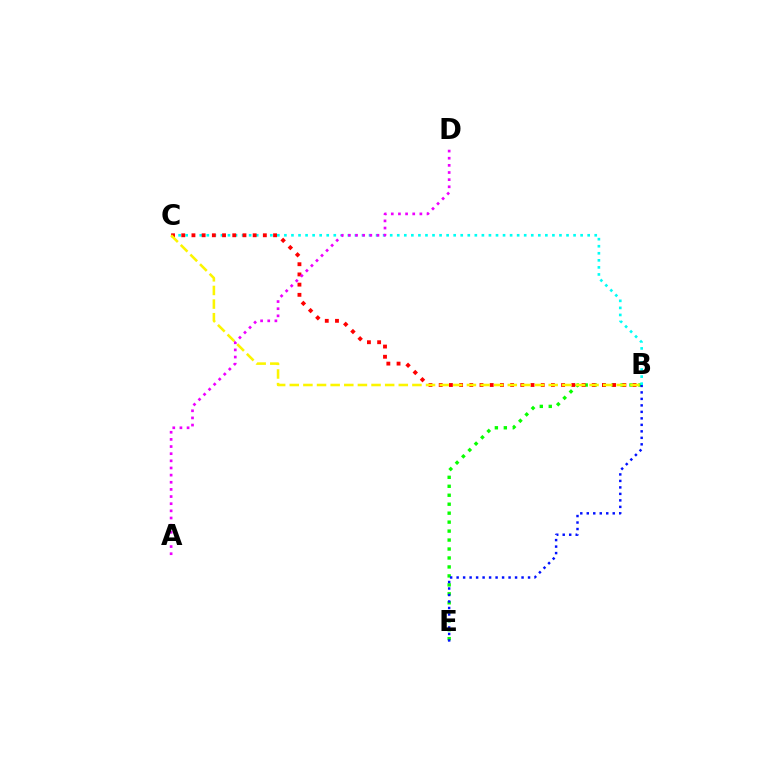{('B', 'E'): [{'color': '#08ff00', 'line_style': 'dotted', 'thickness': 2.43}, {'color': '#0010ff', 'line_style': 'dotted', 'thickness': 1.76}], ('B', 'C'): [{'color': '#00fff6', 'line_style': 'dotted', 'thickness': 1.92}, {'color': '#ff0000', 'line_style': 'dotted', 'thickness': 2.77}, {'color': '#fcf500', 'line_style': 'dashed', 'thickness': 1.85}], ('A', 'D'): [{'color': '#ee00ff', 'line_style': 'dotted', 'thickness': 1.94}]}